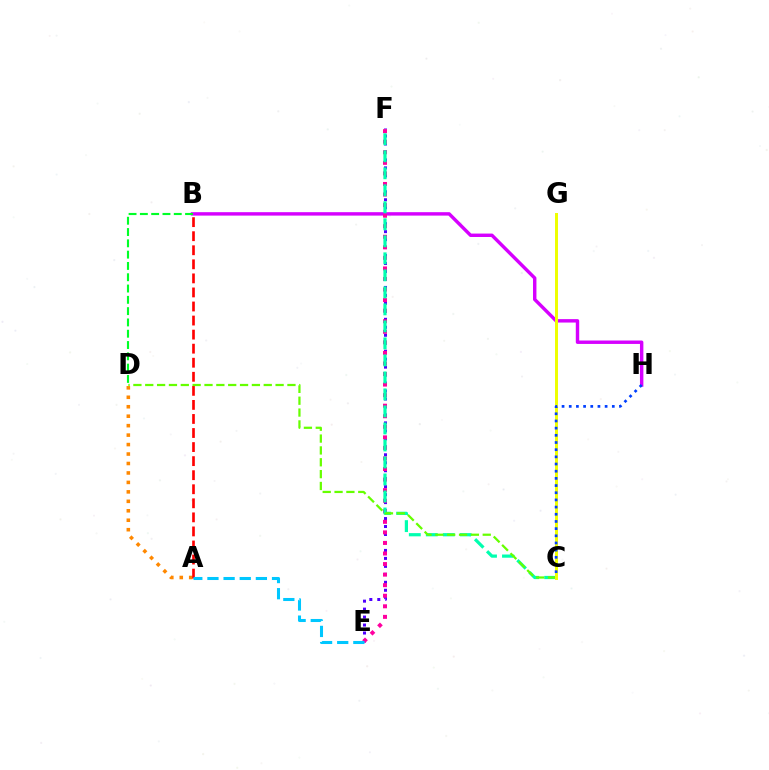{('B', 'H'): [{'color': '#d600ff', 'line_style': 'solid', 'thickness': 2.46}], ('A', 'D'): [{'color': '#ff8800', 'line_style': 'dotted', 'thickness': 2.57}], ('B', 'D'): [{'color': '#00ff27', 'line_style': 'dashed', 'thickness': 1.53}], ('E', 'F'): [{'color': '#4f00ff', 'line_style': 'dotted', 'thickness': 2.17}, {'color': '#ff00a0', 'line_style': 'dotted', 'thickness': 2.87}], ('C', 'F'): [{'color': '#00ffaf', 'line_style': 'dashed', 'thickness': 2.31}], ('A', 'B'): [{'color': '#ff0000', 'line_style': 'dashed', 'thickness': 1.91}], ('C', 'D'): [{'color': '#66ff00', 'line_style': 'dashed', 'thickness': 1.61}], ('C', 'G'): [{'color': '#eeff00', 'line_style': 'solid', 'thickness': 2.14}], ('C', 'H'): [{'color': '#003fff', 'line_style': 'dotted', 'thickness': 1.95}], ('A', 'E'): [{'color': '#00c7ff', 'line_style': 'dashed', 'thickness': 2.19}]}